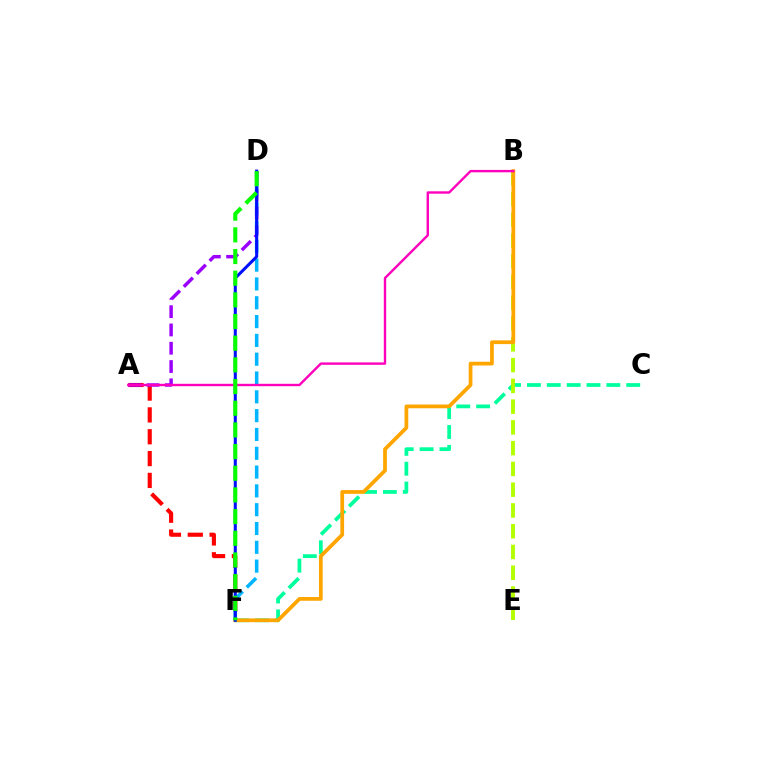{('A', 'F'): [{'color': '#ff0000', 'line_style': 'dashed', 'thickness': 2.97}], ('D', 'F'): [{'color': '#00b5ff', 'line_style': 'dashed', 'thickness': 2.56}, {'color': '#0010ff', 'line_style': 'solid', 'thickness': 2.2}, {'color': '#08ff00', 'line_style': 'dashed', 'thickness': 2.94}], ('C', 'F'): [{'color': '#00ff9d', 'line_style': 'dashed', 'thickness': 2.7}], ('A', 'D'): [{'color': '#9b00ff', 'line_style': 'dashed', 'thickness': 2.48}], ('B', 'E'): [{'color': '#b3ff00', 'line_style': 'dashed', 'thickness': 2.82}], ('B', 'F'): [{'color': '#ffa500', 'line_style': 'solid', 'thickness': 2.69}], ('A', 'B'): [{'color': '#ff00bd', 'line_style': 'solid', 'thickness': 1.72}]}